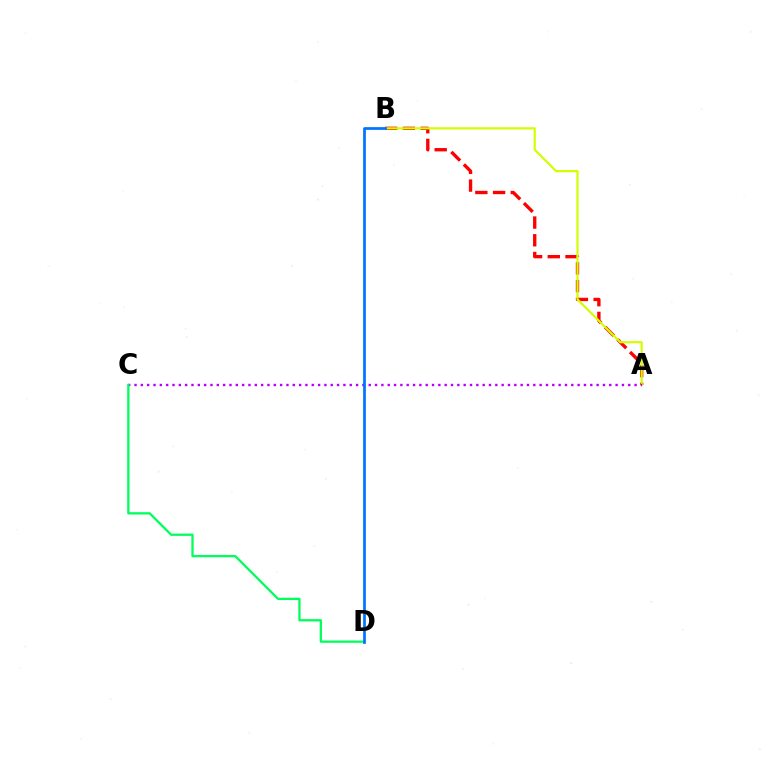{('A', 'B'): [{'color': '#ff0000', 'line_style': 'dashed', 'thickness': 2.41}, {'color': '#d1ff00', 'line_style': 'solid', 'thickness': 1.58}], ('A', 'C'): [{'color': '#b900ff', 'line_style': 'dotted', 'thickness': 1.72}], ('C', 'D'): [{'color': '#00ff5c', 'line_style': 'solid', 'thickness': 1.65}], ('B', 'D'): [{'color': '#0074ff', 'line_style': 'solid', 'thickness': 1.97}]}